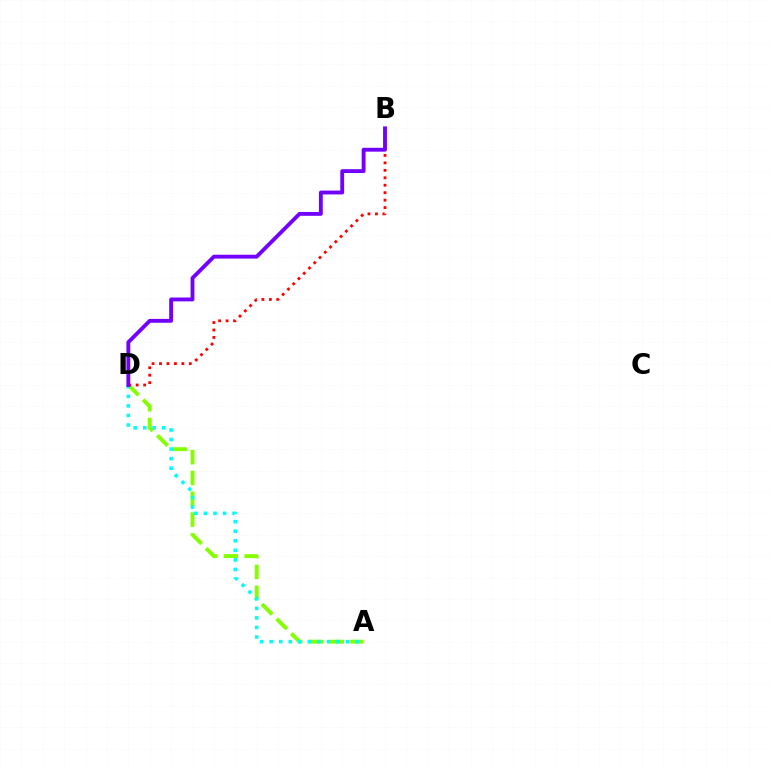{('A', 'D'): [{'color': '#84ff00', 'line_style': 'dashed', 'thickness': 2.83}, {'color': '#00fff6', 'line_style': 'dotted', 'thickness': 2.6}], ('B', 'D'): [{'color': '#ff0000', 'line_style': 'dotted', 'thickness': 2.02}, {'color': '#7200ff', 'line_style': 'solid', 'thickness': 2.77}]}